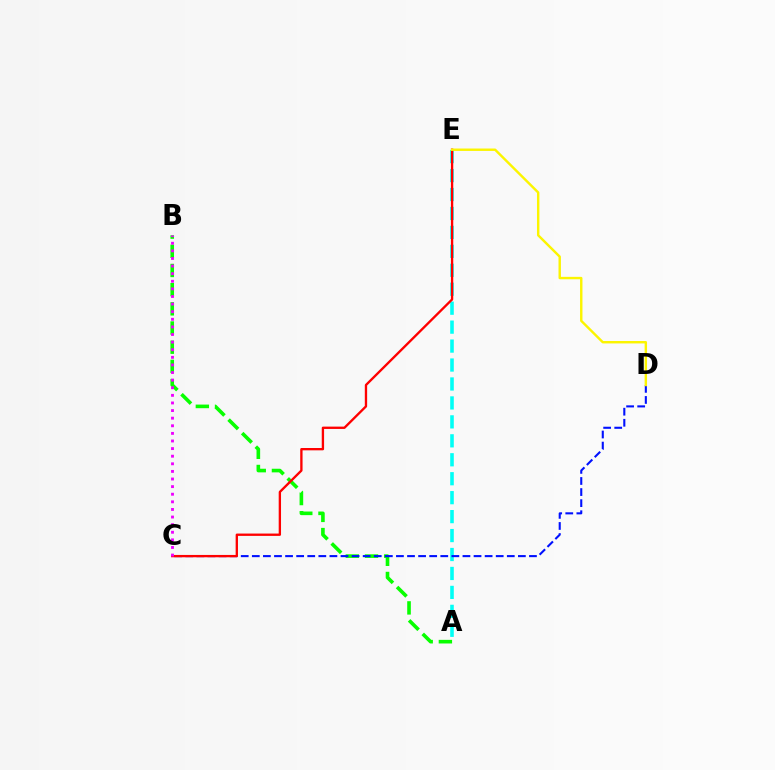{('A', 'B'): [{'color': '#08ff00', 'line_style': 'dashed', 'thickness': 2.61}], ('A', 'E'): [{'color': '#00fff6', 'line_style': 'dashed', 'thickness': 2.57}], ('C', 'D'): [{'color': '#0010ff', 'line_style': 'dashed', 'thickness': 1.51}], ('C', 'E'): [{'color': '#ff0000', 'line_style': 'solid', 'thickness': 1.68}], ('B', 'C'): [{'color': '#ee00ff', 'line_style': 'dotted', 'thickness': 2.07}], ('D', 'E'): [{'color': '#fcf500', 'line_style': 'solid', 'thickness': 1.74}]}